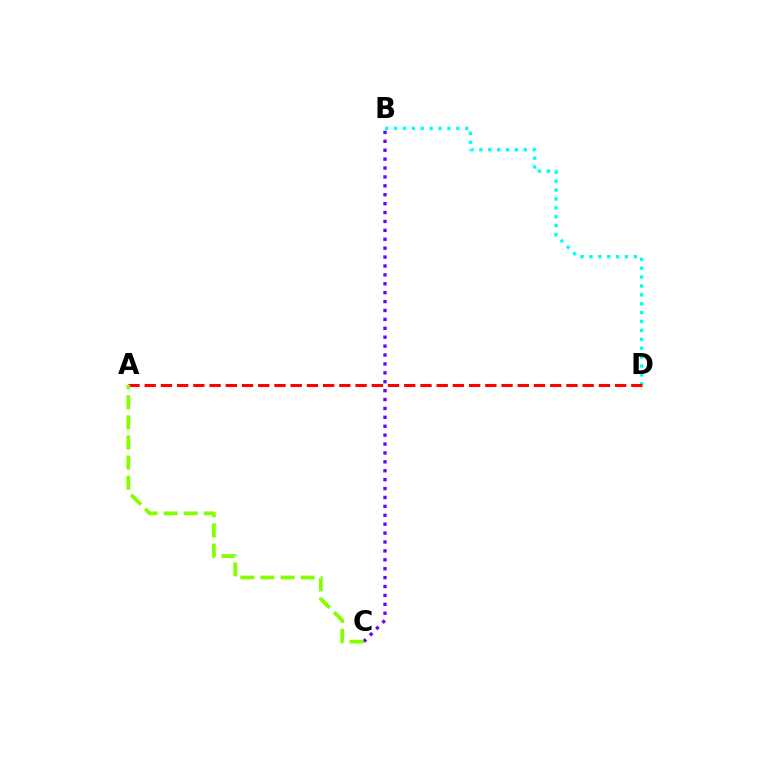{('B', 'D'): [{'color': '#00fff6', 'line_style': 'dotted', 'thickness': 2.42}], ('A', 'D'): [{'color': '#ff0000', 'line_style': 'dashed', 'thickness': 2.2}], ('B', 'C'): [{'color': '#7200ff', 'line_style': 'dotted', 'thickness': 2.42}], ('A', 'C'): [{'color': '#84ff00', 'line_style': 'dashed', 'thickness': 2.73}]}